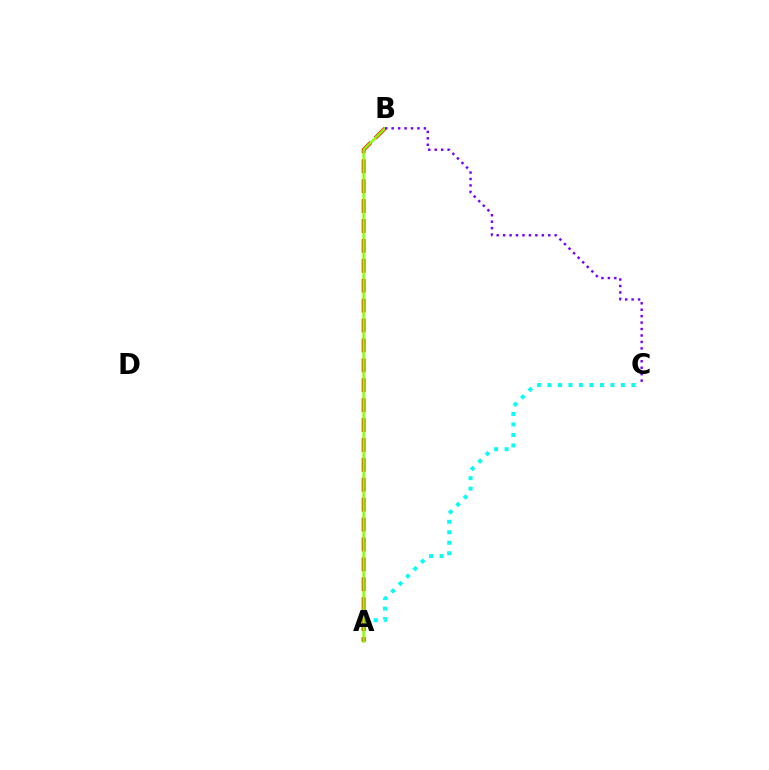{('A', 'C'): [{'color': '#00fff6', 'line_style': 'dotted', 'thickness': 2.85}], ('A', 'B'): [{'color': '#ff0000', 'line_style': 'dashed', 'thickness': 2.7}, {'color': '#84ff00', 'line_style': 'solid', 'thickness': 1.73}], ('B', 'C'): [{'color': '#7200ff', 'line_style': 'dotted', 'thickness': 1.75}]}